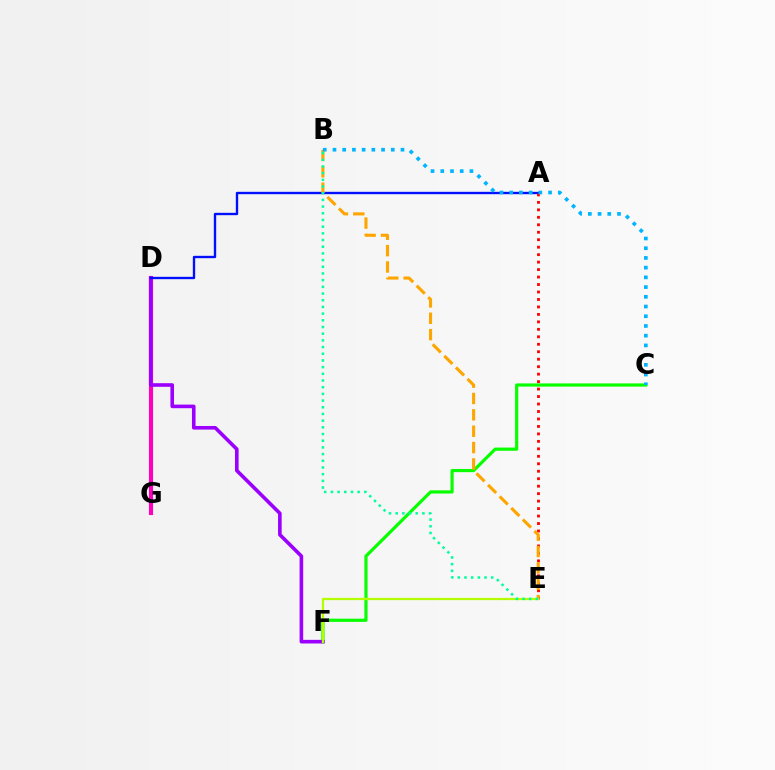{('C', 'F'): [{'color': '#08ff00', 'line_style': 'solid', 'thickness': 2.29}], ('D', 'G'): [{'color': '#ff00bd', 'line_style': 'solid', 'thickness': 2.96}], ('D', 'F'): [{'color': '#9b00ff', 'line_style': 'solid', 'thickness': 2.6}], ('A', 'D'): [{'color': '#0010ff', 'line_style': 'solid', 'thickness': 1.7}], ('A', 'E'): [{'color': '#ff0000', 'line_style': 'dotted', 'thickness': 2.03}], ('B', 'E'): [{'color': '#ffa500', 'line_style': 'dashed', 'thickness': 2.22}, {'color': '#00ff9d', 'line_style': 'dotted', 'thickness': 1.82}], ('B', 'C'): [{'color': '#00b5ff', 'line_style': 'dotted', 'thickness': 2.64}], ('E', 'F'): [{'color': '#b3ff00', 'line_style': 'solid', 'thickness': 1.62}]}